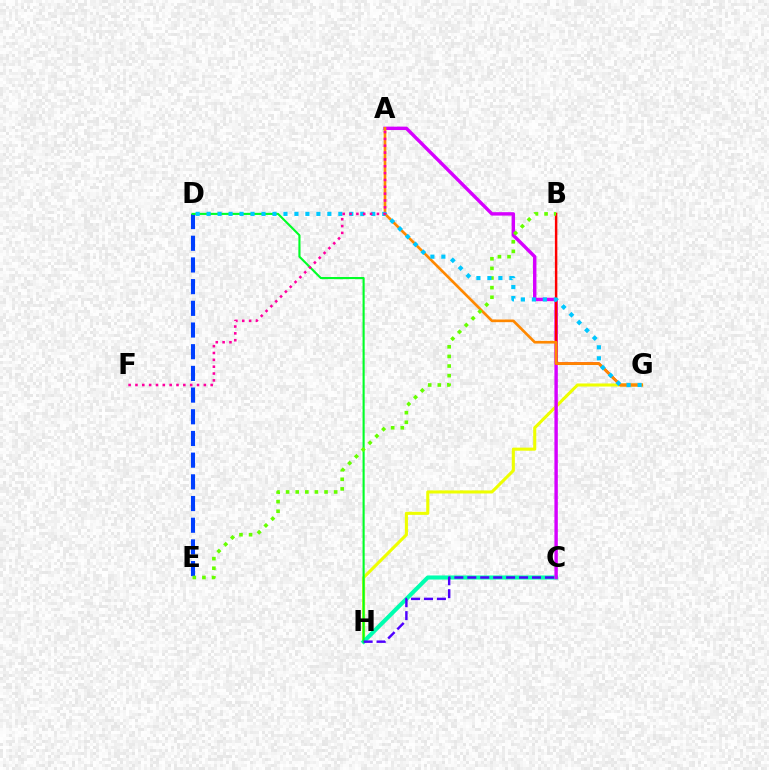{('G', 'H'): [{'color': '#eeff00', 'line_style': 'solid', 'thickness': 2.21}], ('C', 'H'): [{'color': '#00ffaf', 'line_style': 'solid', 'thickness': 2.93}, {'color': '#4f00ff', 'line_style': 'dashed', 'thickness': 1.76}], ('A', 'C'): [{'color': '#d600ff', 'line_style': 'solid', 'thickness': 2.46}], ('D', 'E'): [{'color': '#003fff', 'line_style': 'dashed', 'thickness': 2.95}], ('B', 'G'): [{'color': '#ff0000', 'line_style': 'solid', 'thickness': 1.78}], ('A', 'G'): [{'color': '#ff8800', 'line_style': 'solid', 'thickness': 1.92}], ('D', 'H'): [{'color': '#00ff27', 'line_style': 'solid', 'thickness': 1.52}], ('B', 'E'): [{'color': '#66ff00', 'line_style': 'dotted', 'thickness': 2.61}], ('D', 'G'): [{'color': '#00c7ff', 'line_style': 'dotted', 'thickness': 2.98}], ('A', 'F'): [{'color': '#ff00a0', 'line_style': 'dotted', 'thickness': 1.86}]}